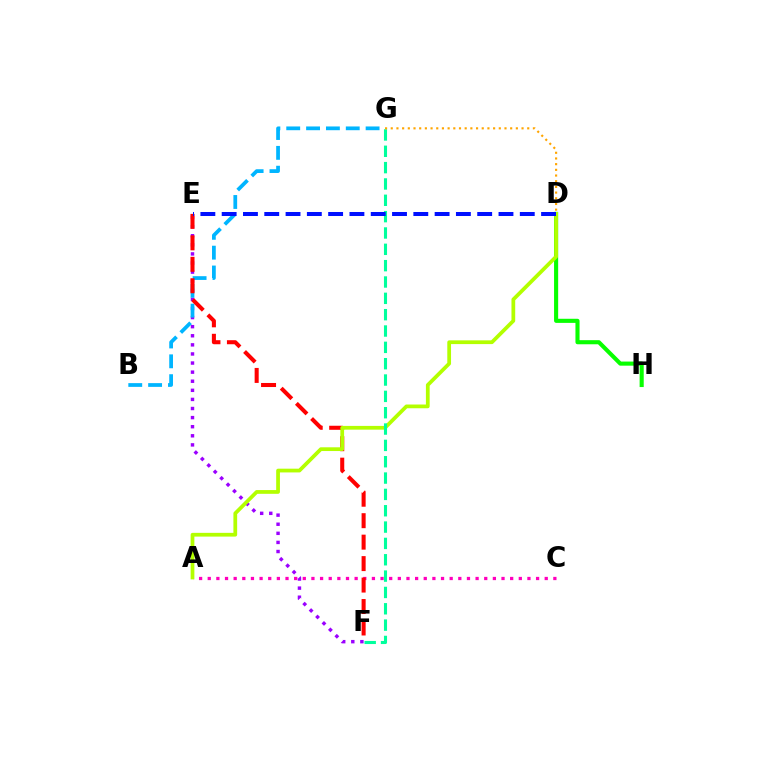{('A', 'C'): [{'color': '#ff00bd', 'line_style': 'dotted', 'thickness': 2.35}], ('D', 'H'): [{'color': '#08ff00', 'line_style': 'solid', 'thickness': 2.95}], ('E', 'F'): [{'color': '#9b00ff', 'line_style': 'dotted', 'thickness': 2.47}, {'color': '#ff0000', 'line_style': 'dashed', 'thickness': 2.92}], ('B', 'G'): [{'color': '#00b5ff', 'line_style': 'dashed', 'thickness': 2.7}], ('A', 'D'): [{'color': '#b3ff00', 'line_style': 'solid', 'thickness': 2.7}], ('F', 'G'): [{'color': '#00ff9d', 'line_style': 'dashed', 'thickness': 2.22}], ('D', 'G'): [{'color': '#ffa500', 'line_style': 'dotted', 'thickness': 1.54}], ('D', 'E'): [{'color': '#0010ff', 'line_style': 'dashed', 'thickness': 2.89}]}